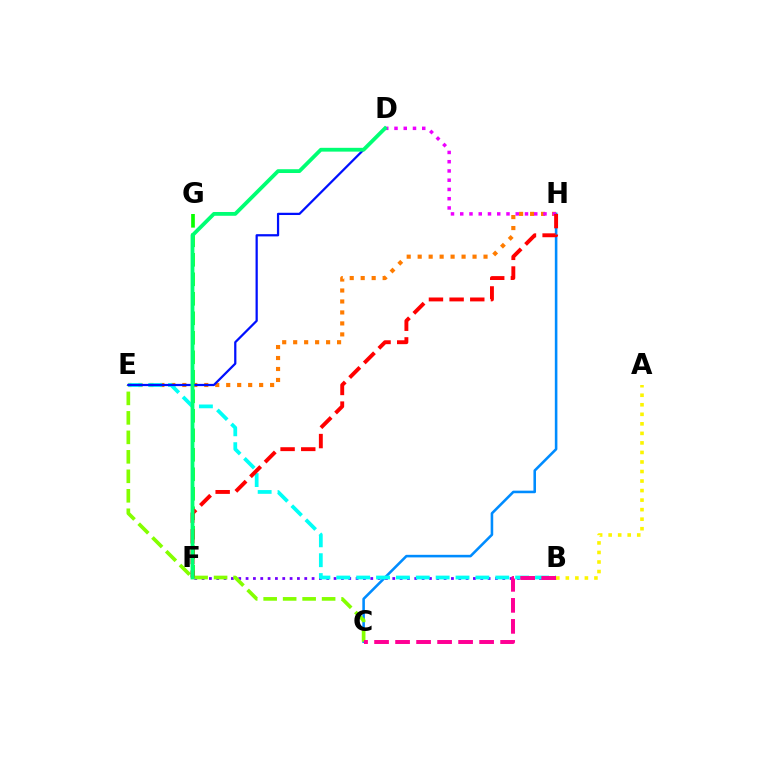{('C', 'H'): [{'color': '#008cff', 'line_style': 'solid', 'thickness': 1.85}], ('E', 'H'): [{'color': '#ff7c00', 'line_style': 'dotted', 'thickness': 2.98}], ('D', 'H'): [{'color': '#ee00ff', 'line_style': 'dotted', 'thickness': 2.51}], ('B', 'F'): [{'color': '#7200ff', 'line_style': 'dotted', 'thickness': 1.99}], ('B', 'E'): [{'color': '#00fff6', 'line_style': 'dashed', 'thickness': 2.7}], ('F', 'G'): [{'color': '#08ff00', 'line_style': 'dashed', 'thickness': 2.65}], ('C', 'E'): [{'color': '#84ff00', 'line_style': 'dashed', 'thickness': 2.65}], ('A', 'B'): [{'color': '#fcf500', 'line_style': 'dotted', 'thickness': 2.59}], ('F', 'H'): [{'color': '#ff0000', 'line_style': 'dashed', 'thickness': 2.81}], ('D', 'E'): [{'color': '#0010ff', 'line_style': 'solid', 'thickness': 1.61}], ('D', 'F'): [{'color': '#00ff74', 'line_style': 'solid', 'thickness': 2.73}], ('B', 'C'): [{'color': '#ff0094', 'line_style': 'dashed', 'thickness': 2.85}]}